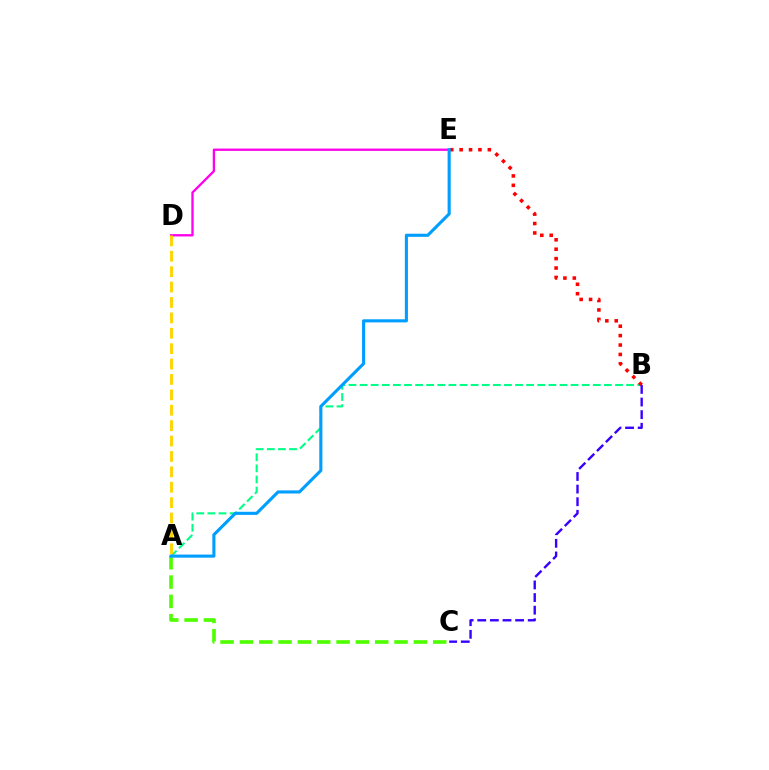{('D', 'E'): [{'color': '#ff00ed', 'line_style': 'solid', 'thickness': 1.68}], ('A', 'B'): [{'color': '#00ff86', 'line_style': 'dashed', 'thickness': 1.51}], ('B', 'E'): [{'color': '#ff0000', 'line_style': 'dotted', 'thickness': 2.56}], ('A', 'D'): [{'color': '#ffd500', 'line_style': 'dashed', 'thickness': 2.09}], ('A', 'C'): [{'color': '#4fff00', 'line_style': 'dashed', 'thickness': 2.63}], ('B', 'C'): [{'color': '#3700ff', 'line_style': 'dashed', 'thickness': 1.71}], ('A', 'E'): [{'color': '#009eff', 'line_style': 'solid', 'thickness': 2.23}]}